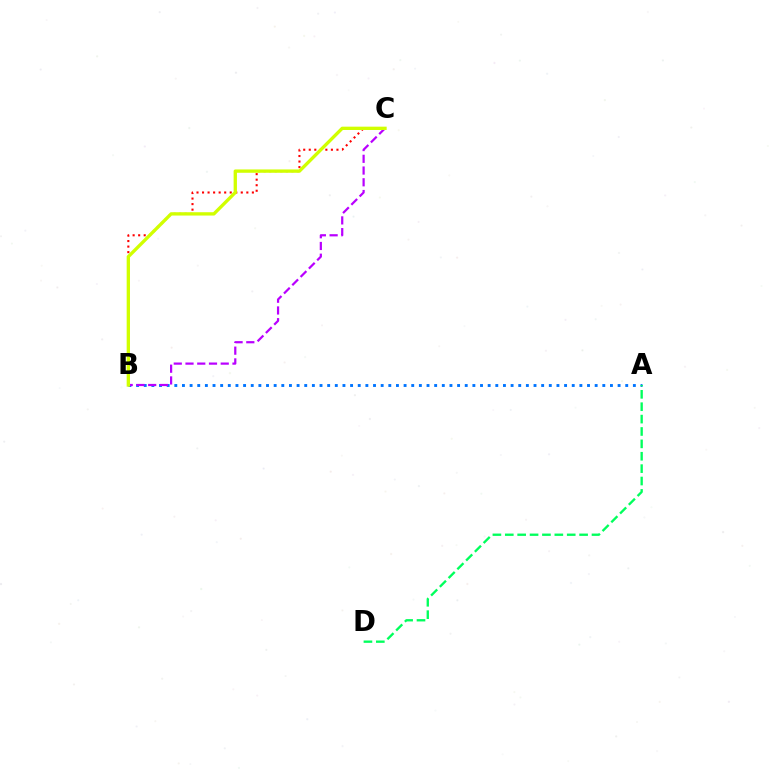{('A', 'B'): [{'color': '#0074ff', 'line_style': 'dotted', 'thickness': 2.08}], ('A', 'D'): [{'color': '#00ff5c', 'line_style': 'dashed', 'thickness': 1.68}], ('B', 'C'): [{'color': '#ff0000', 'line_style': 'dotted', 'thickness': 1.5}, {'color': '#b900ff', 'line_style': 'dashed', 'thickness': 1.6}, {'color': '#d1ff00', 'line_style': 'solid', 'thickness': 2.4}]}